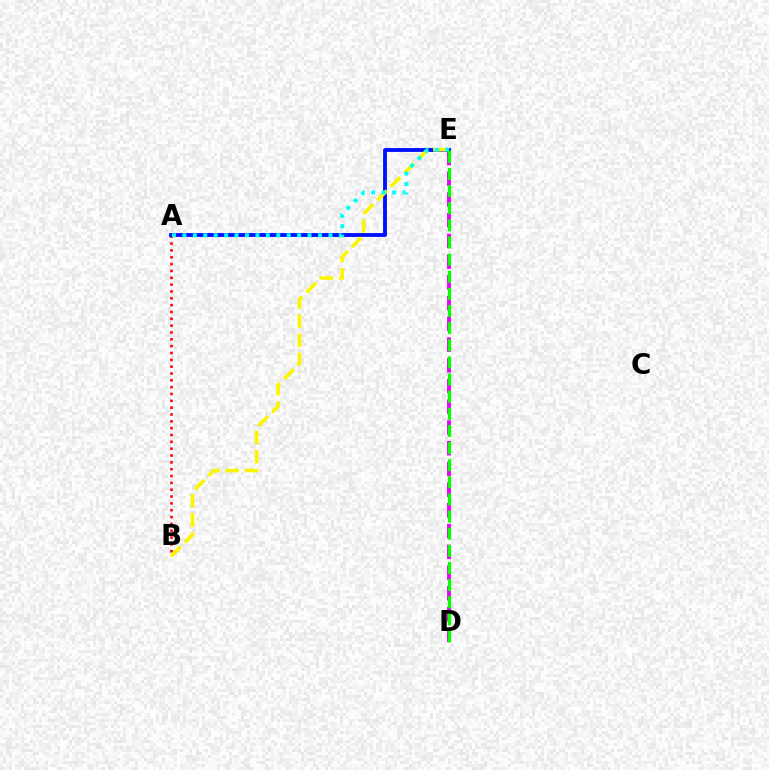{('A', 'B'): [{'color': '#ff0000', 'line_style': 'dotted', 'thickness': 1.86}], ('D', 'E'): [{'color': '#ee00ff', 'line_style': 'dashed', 'thickness': 2.82}, {'color': '#08ff00', 'line_style': 'dashed', 'thickness': 2.33}], ('A', 'E'): [{'color': '#0010ff', 'line_style': 'solid', 'thickness': 2.76}, {'color': '#00fff6', 'line_style': 'dotted', 'thickness': 2.83}], ('B', 'E'): [{'color': '#fcf500', 'line_style': 'dashed', 'thickness': 2.6}]}